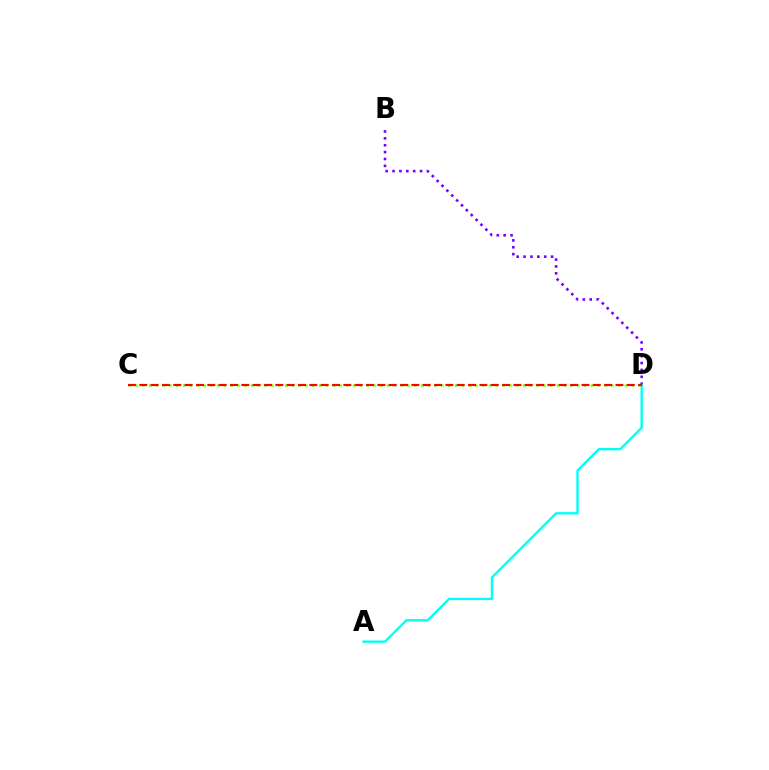{('B', 'D'): [{'color': '#7200ff', 'line_style': 'dotted', 'thickness': 1.87}], ('A', 'D'): [{'color': '#00fff6', 'line_style': 'solid', 'thickness': 1.69}], ('C', 'D'): [{'color': '#84ff00', 'line_style': 'dotted', 'thickness': 1.85}, {'color': '#ff0000', 'line_style': 'dashed', 'thickness': 1.54}]}